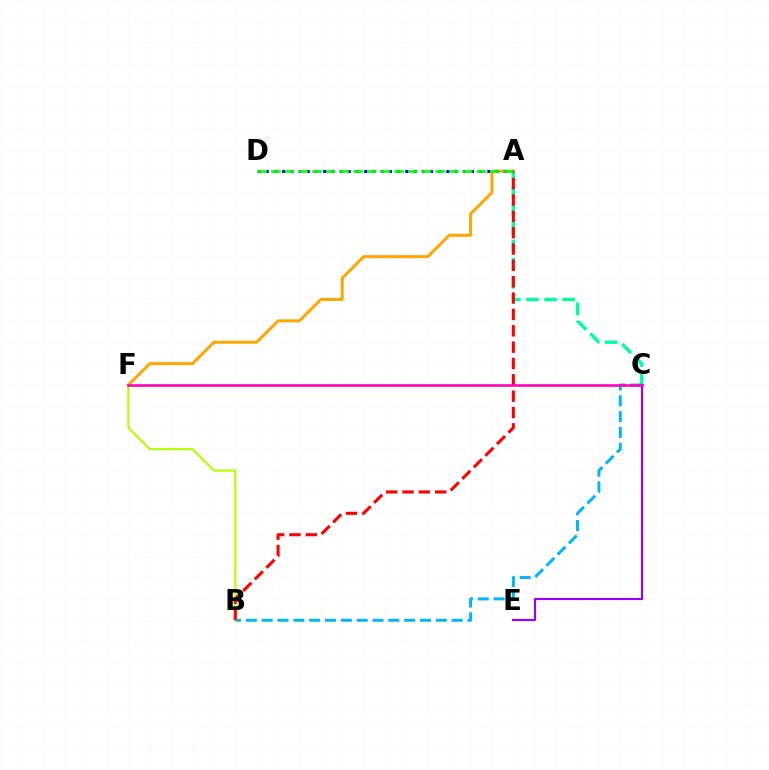{('A', 'C'): [{'color': '#00ff9d', 'line_style': 'dashed', 'thickness': 2.47}], ('B', 'C'): [{'color': '#00b5ff', 'line_style': 'dashed', 'thickness': 2.15}], ('B', 'F'): [{'color': '#b3ff00', 'line_style': 'solid', 'thickness': 1.55}], ('A', 'B'): [{'color': '#ff0000', 'line_style': 'dashed', 'thickness': 2.22}], ('A', 'F'): [{'color': '#ffa500', 'line_style': 'solid', 'thickness': 2.15}], ('A', 'D'): [{'color': '#0010ff', 'line_style': 'dotted', 'thickness': 2.23}, {'color': '#08ff00', 'line_style': 'dashed', 'thickness': 1.86}], ('C', 'E'): [{'color': '#9b00ff', 'line_style': 'solid', 'thickness': 1.56}], ('C', 'F'): [{'color': '#ff00bd', 'line_style': 'solid', 'thickness': 1.88}]}